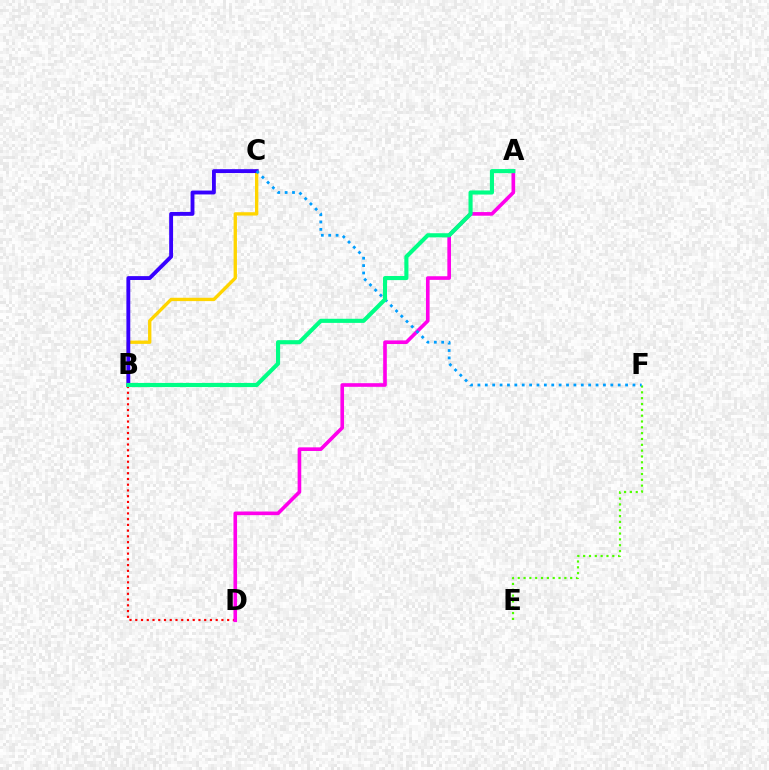{('B', 'D'): [{'color': '#ff0000', 'line_style': 'dotted', 'thickness': 1.56}], ('B', 'C'): [{'color': '#ffd500', 'line_style': 'solid', 'thickness': 2.4}, {'color': '#3700ff', 'line_style': 'solid', 'thickness': 2.79}], ('A', 'D'): [{'color': '#ff00ed', 'line_style': 'solid', 'thickness': 2.62}], ('E', 'F'): [{'color': '#4fff00', 'line_style': 'dotted', 'thickness': 1.58}], ('C', 'F'): [{'color': '#009eff', 'line_style': 'dotted', 'thickness': 2.01}], ('A', 'B'): [{'color': '#00ff86', 'line_style': 'solid', 'thickness': 2.96}]}